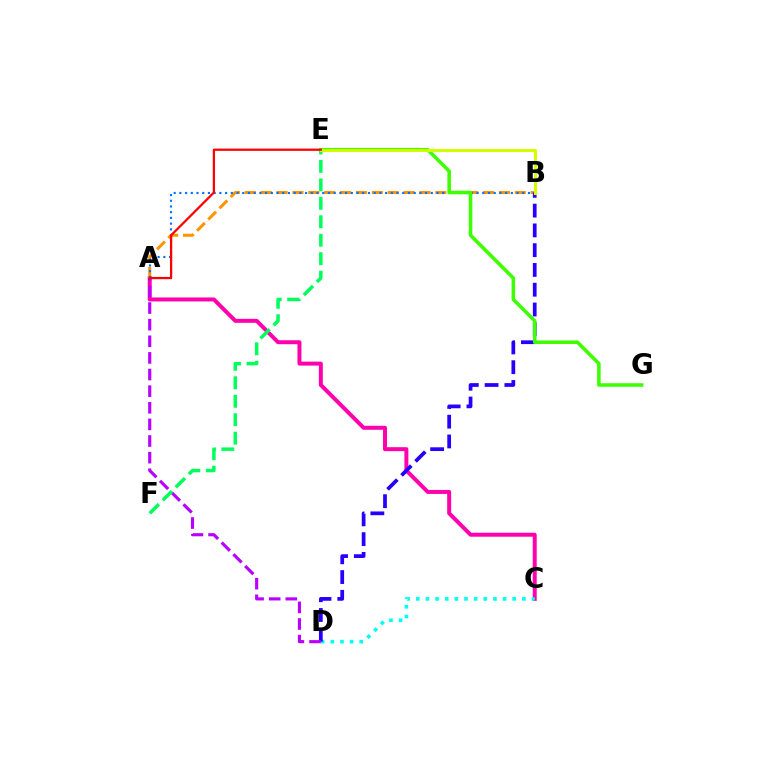{('A', 'C'): [{'color': '#ff00ac', 'line_style': 'solid', 'thickness': 2.86}], ('A', 'B'): [{'color': '#ff9400', 'line_style': 'dashed', 'thickness': 2.16}, {'color': '#0074ff', 'line_style': 'dotted', 'thickness': 1.55}], ('C', 'D'): [{'color': '#00fff6', 'line_style': 'dotted', 'thickness': 2.62}], ('B', 'D'): [{'color': '#2500ff', 'line_style': 'dashed', 'thickness': 2.69}], ('A', 'D'): [{'color': '#b900ff', 'line_style': 'dashed', 'thickness': 2.26}], ('E', 'F'): [{'color': '#00ff5c', 'line_style': 'dashed', 'thickness': 2.51}], ('E', 'G'): [{'color': '#3dff00', 'line_style': 'solid', 'thickness': 2.55}], ('B', 'E'): [{'color': '#d1ff00', 'line_style': 'solid', 'thickness': 2.21}], ('A', 'E'): [{'color': '#ff0000', 'line_style': 'solid', 'thickness': 1.63}]}